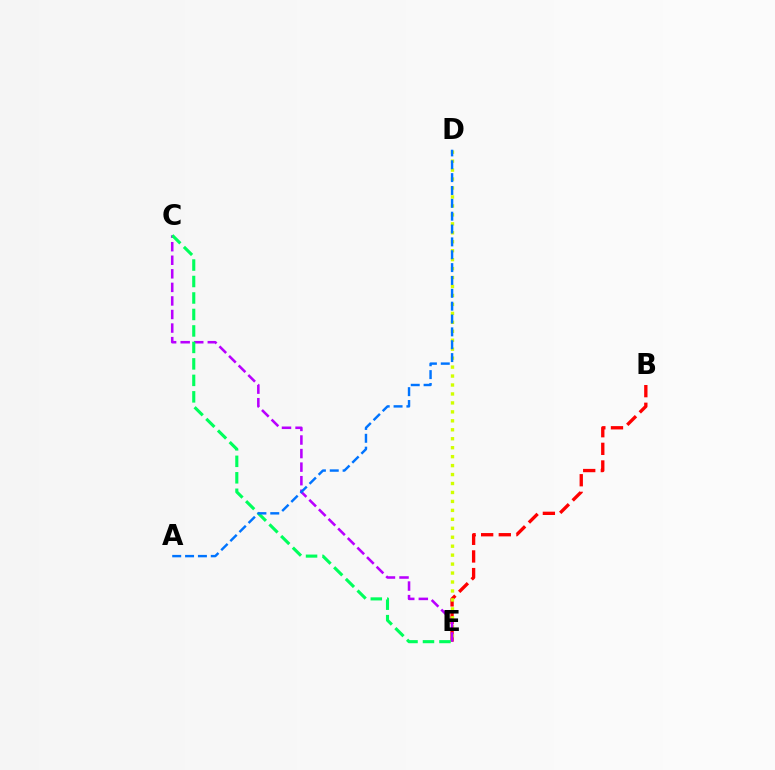{('B', 'E'): [{'color': '#ff0000', 'line_style': 'dashed', 'thickness': 2.4}], ('D', 'E'): [{'color': '#d1ff00', 'line_style': 'dotted', 'thickness': 2.43}], ('C', 'E'): [{'color': '#b900ff', 'line_style': 'dashed', 'thickness': 1.84}, {'color': '#00ff5c', 'line_style': 'dashed', 'thickness': 2.24}], ('A', 'D'): [{'color': '#0074ff', 'line_style': 'dashed', 'thickness': 1.75}]}